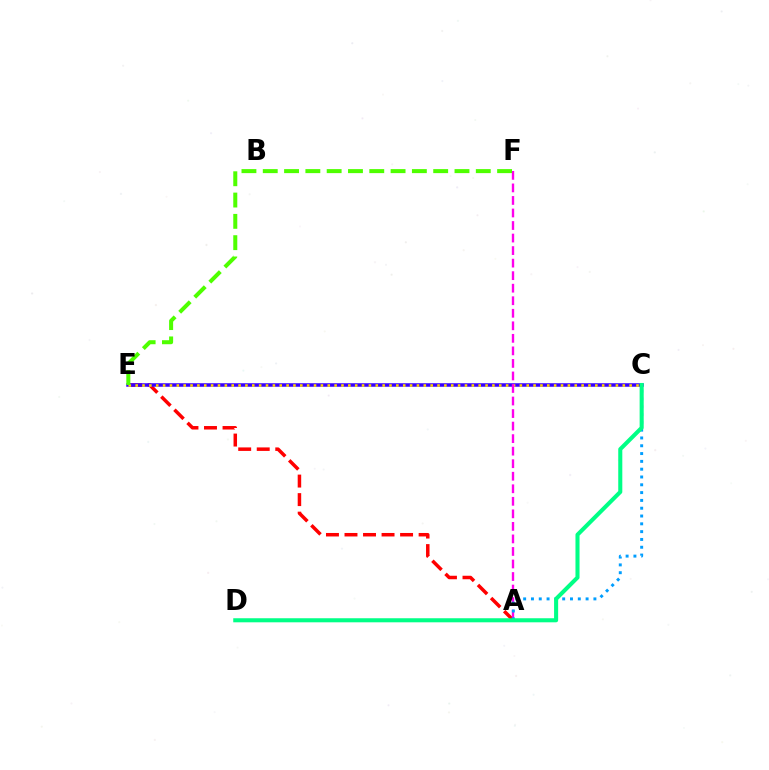{('A', 'E'): [{'color': '#ff0000', 'line_style': 'dashed', 'thickness': 2.52}], ('C', 'E'): [{'color': '#3700ff', 'line_style': 'solid', 'thickness': 2.53}, {'color': '#ffd500', 'line_style': 'dotted', 'thickness': 1.86}], ('A', 'F'): [{'color': '#ff00ed', 'line_style': 'dashed', 'thickness': 1.7}], ('A', 'C'): [{'color': '#009eff', 'line_style': 'dotted', 'thickness': 2.12}], ('E', 'F'): [{'color': '#4fff00', 'line_style': 'dashed', 'thickness': 2.89}], ('C', 'D'): [{'color': '#00ff86', 'line_style': 'solid', 'thickness': 2.93}]}